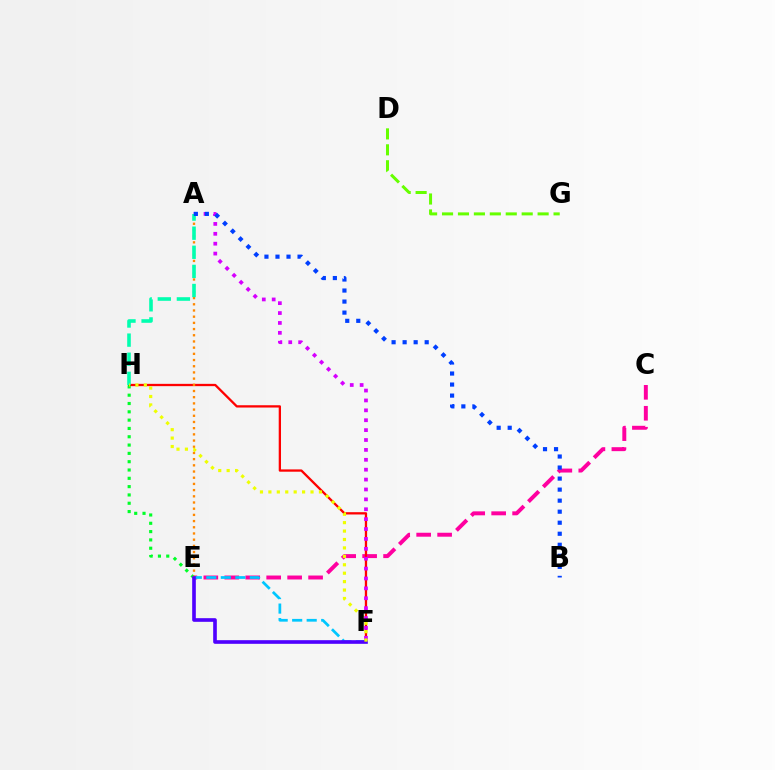{('C', 'E'): [{'color': '#ff00a0', 'line_style': 'dashed', 'thickness': 2.85}], ('E', 'F'): [{'color': '#00c7ff', 'line_style': 'dashed', 'thickness': 1.97}, {'color': '#4f00ff', 'line_style': 'solid', 'thickness': 2.62}], ('F', 'H'): [{'color': '#ff0000', 'line_style': 'solid', 'thickness': 1.65}, {'color': '#eeff00', 'line_style': 'dotted', 'thickness': 2.29}], ('E', 'H'): [{'color': '#00ff27', 'line_style': 'dotted', 'thickness': 2.26}], ('A', 'E'): [{'color': '#ff8800', 'line_style': 'dotted', 'thickness': 1.68}], ('A', 'F'): [{'color': '#d600ff', 'line_style': 'dotted', 'thickness': 2.69}], ('A', 'H'): [{'color': '#00ffaf', 'line_style': 'dashed', 'thickness': 2.6}], ('A', 'B'): [{'color': '#003fff', 'line_style': 'dotted', 'thickness': 3.0}], ('D', 'G'): [{'color': '#66ff00', 'line_style': 'dashed', 'thickness': 2.16}]}